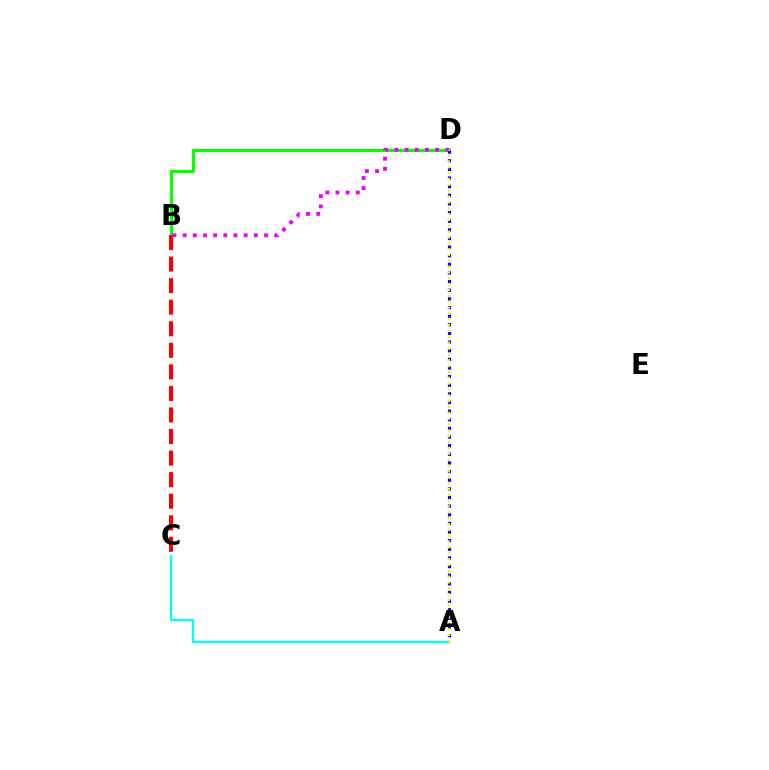{('B', 'D'): [{'color': '#08ff00', 'line_style': 'solid', 'thickness': 2.27}, {'color': '#ee00ff', 'line_style': 'dotted', 'thickness': 2.76}], ('B', 'C'): [{'color': '#ff0000', 'line_style': 'dashed', 'thickness': 2.93}], ('A', 'C'): [{'color': '#00fff6', 'line_style': 'solid', 'thickness': 1.67}], ('A', 'D'): [{'color': '#0010ff', 'line_style': 'dotted', 'thickness': 2.35}, {'color': '#fcf500', 'line_style': 'dotted', 'thickness': 1.59}]}